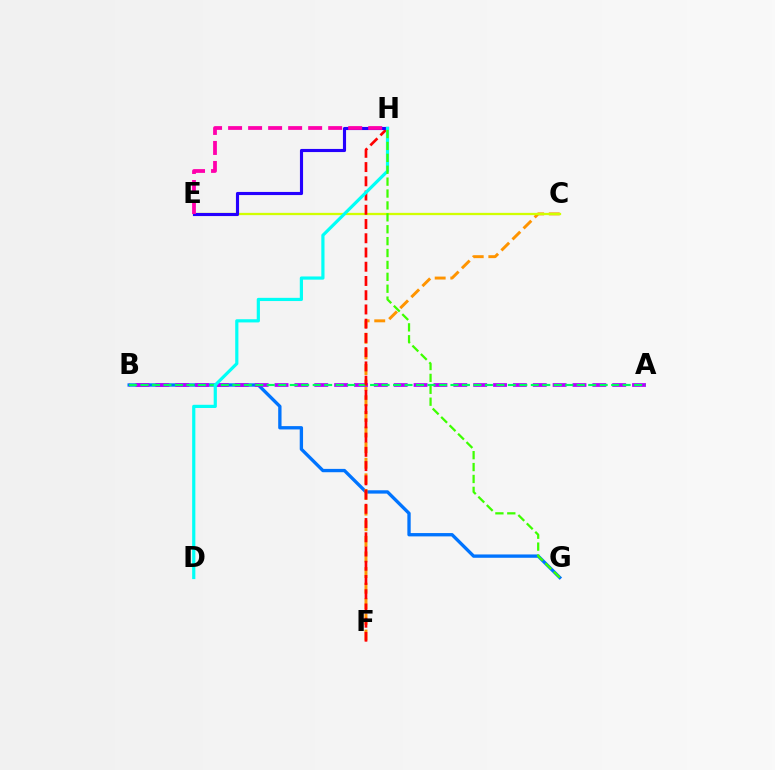{('B', 'G'): [{'color': '#0074ff', 'line_style': 'solid', 'thickness': 2.4}], ('C', 'F'): [{'color': '#ff9400', 'line_style': 'dashed', 'thickness': 2.12}], ('A', 'B'): [{'color': '#b900ff', 'line_style': 'dashed', 'thickness': 2.7}, {'color': '#00ff5c', 'line_style': 'dashed', 'thickness': 1.56}], ('C', 'E'): [{'color': '#d1ff00', 'line_style': 'solid', 'thickness': 1.64}], ('F', 'H'): [{'color': '#ff0000', 'line_style': 'dashed', 'thickness': 1.93}], ('E', 'H'): [{'color': '#2500ff', 'line_style': 'solid', 'thickness': 2.25}, {'color': '#ff00ac', 'line_style': 'dashed', 'thickness': 2.72}], ('D', 'H'): [{'color': '#00fff6', 'line_style': 'solid', 'thickness': 2.3}], ('G', 'H'): [{'color': '#3dff00', 'line_style': 'dashed', 'thickness': 1.62}]}